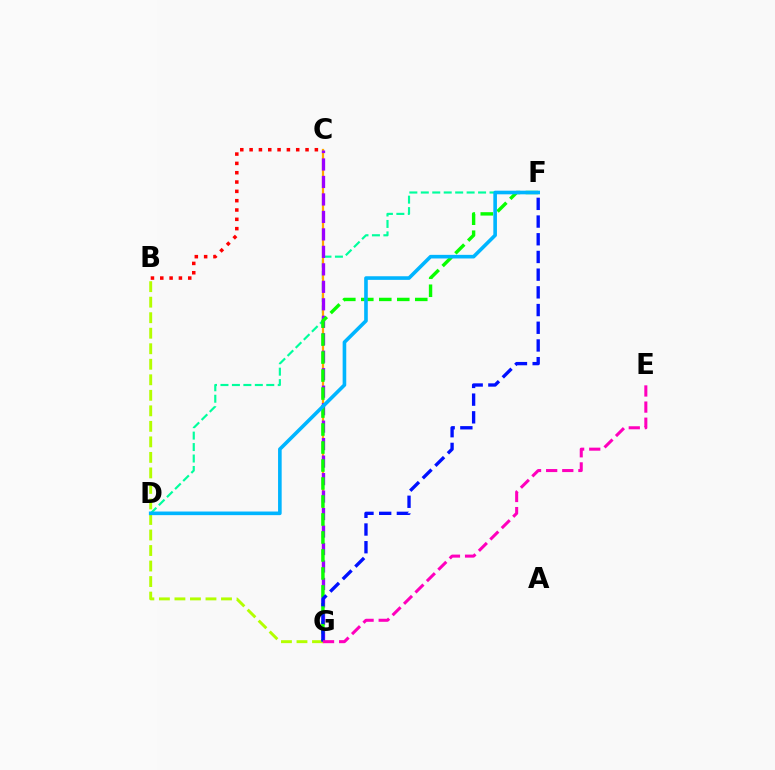{('D', 'F'): [{'color': '#00ff9d', 'line_style': 'dashed', 'thickness': 1.56}, {'color': '#00b5ff', 'line_style': 'solid', 'thickness': 2.6}], ('C', 'G'): [{'color': '#ffa500', 'line_style': 'solid', 'thickness': 1.61}, {'color': '#9b00ff', 'line_style': 'dashed', 'thickness': 2.37}], ('F', 'G'): [{'color': '#08ff00', 'line_style': 'dashed', 'thickness': 2.44}, {'color': '#0010ff', 'line_style': 'dashed', 'thickness': 2.4}], ('B', 'G'): [{'color': '#b3ff00', 'line_style': 'dashed', 'thickness': 2.11}], ('B', 'C'): [{'color': '#ff0000', 'line_style': 'dotted', 'thickness': 2.53}], ('E', 'G'): [{'color': '#ff00bd', 'line_style': 'dashed', 'thickness': 2.19}]}